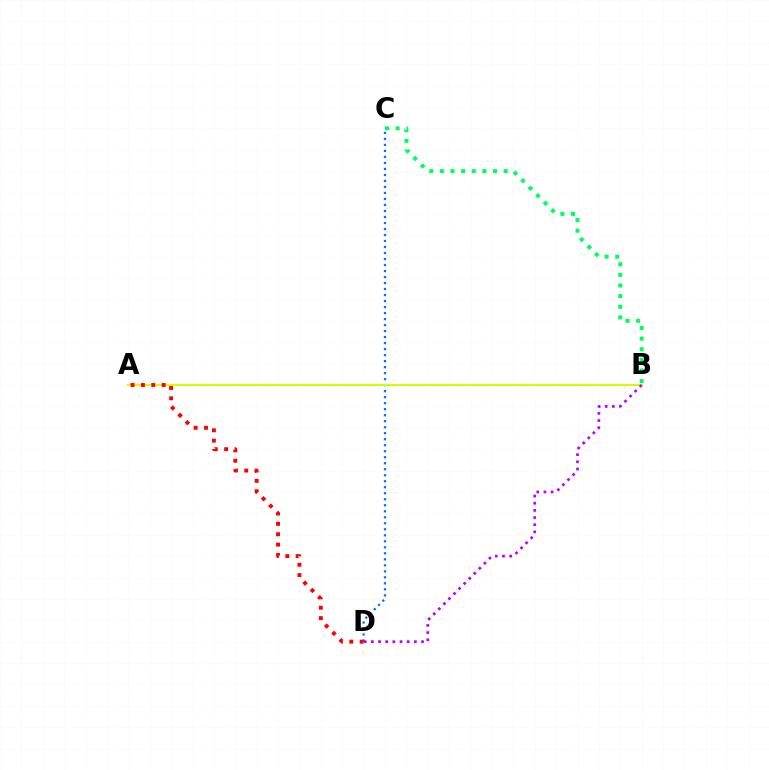{('C', 'D'): [{'color': '#0074ff', 'line_style': 'dotted', 'thickness': 1.63}], ('A', 'B'): [{'color': '#d1ff00', 'line_style': 'solid', 'thickness': 1.5}], ('B', 'C'): [{'color': '#00ff5c', 'line_style': 'dotted', 'thickness': 2.89}], ('A', 'D'): [{'color': '#ff0000', 'line_style': 'dotted', 'thickness': 2.82}], ('B', 'D'): [{'color': '#b900ff', 'line_style': 'dotted', 'thickness': 1.95}]}